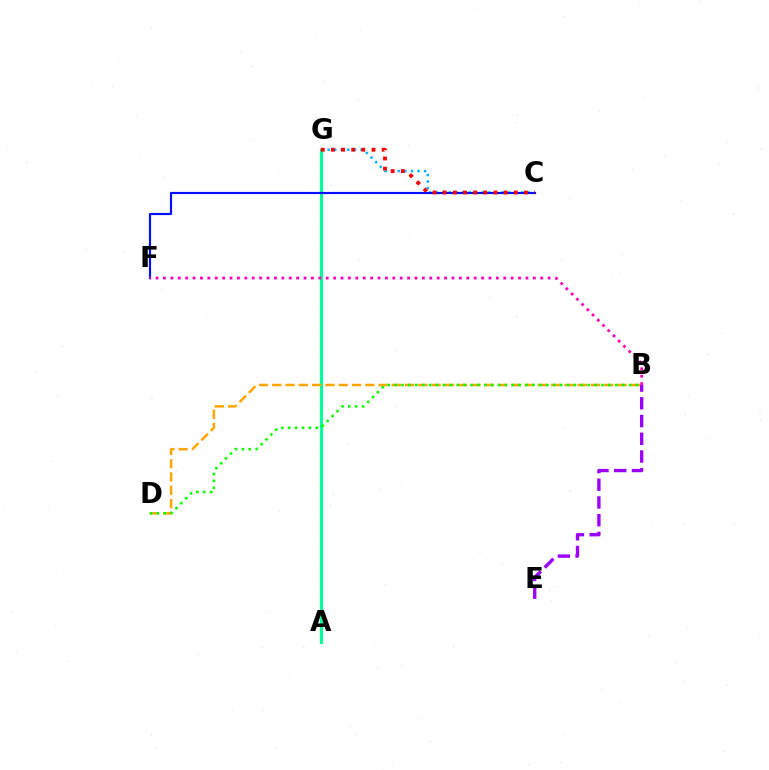{('A', 'G'): [{'color': '#b3ff00', 'line_style': 'dashed', 'thickness': 1.62}, {'color': '#00ff9d', 'line_style': 'solid', 'thickness': 2.23}], ('C', 'G'): [{'color': '#00b5ff', 'line_style': 'dotted', 'thickness': 1.79}, {'color': '#ff0000', 'line_style': 'dotted', 'thickness': 2.76}], ('C', 'F'): [{'color': '#0010ff', 'line_style': 'solid', 'thickness': 1.56}], ('B', 'D'): [{'color': '#ffa500', 'line_style': 'dashed', 'thickness': 1.8}, {'color': '#08ff00', 'line_style': 'dotted', 'thickness': 1.87}], ('B', 'F'): [{'color': '#ff00bd', 'line_style': 'dotted', 'thickness': 2.01}], ('B', 'E'): [{'color': '#9b00ff', 'line_style': 'dashed', 'thickness': 2.41}]}